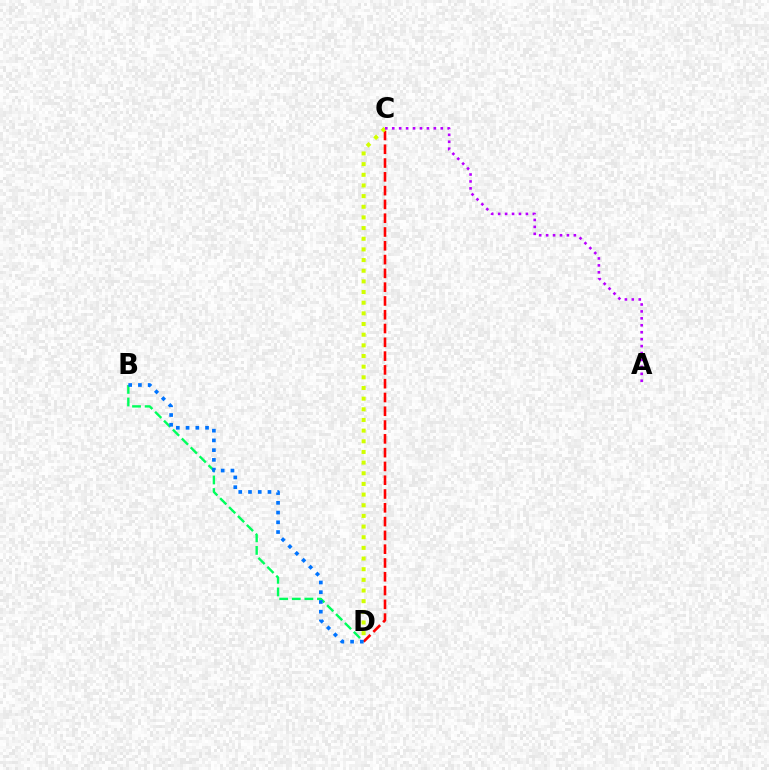{('B', 'D'): [{'color': '#00ff5c', 'line_style': 'dashed', 'thickness': 1.71}, {'color': '#0074ff', 'line_style': 'dotted', 'thickness': 2.65}], ('C', 'D'): [{'color': '#ff0000', 'line_style': 'dashed', 'thickness': 1.87}, {'color': '#d1ff00', 'line_style': 'dotted', 'thickness': 2.9}], ('A', 'C'): [{'color': '#b900ff', 'line_style': 'dotted', 'thickness': 1.88}]}